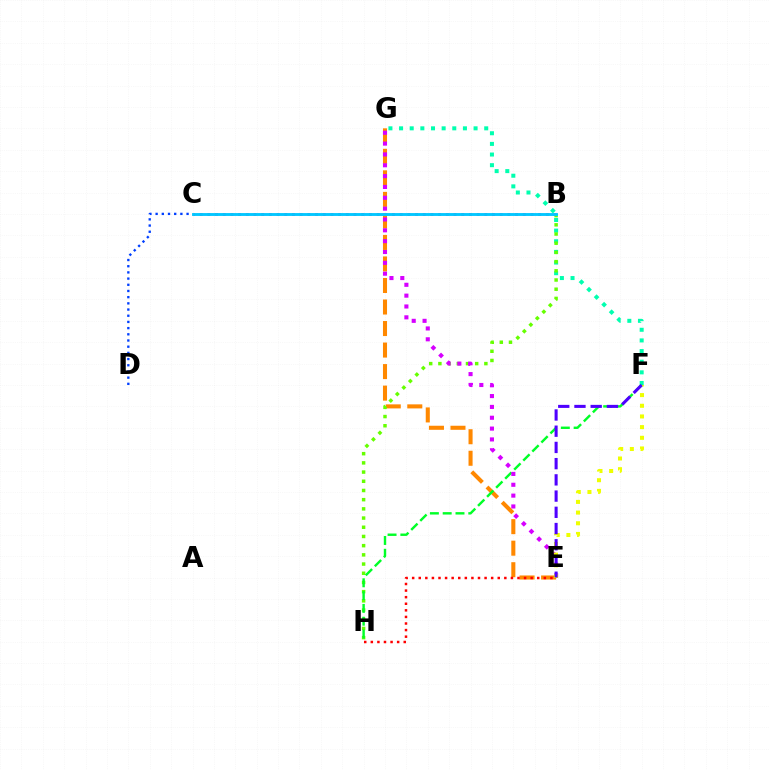{('E', 'G'): [{'color': '#ff8800', 'line_style': 'dashed', 'thickness': 2.92}, {'color': '#d600ff', 'line_style': 'dotted', 'thickness': 2.95}], ('B', 'C'): [{'color': '#ff00a0', 'line_style': 'dotted', 'thickness': 2.09}, {'color': '#00c7ff', 'line_style': 'solid', 'thickness': 2.06}], ('C', 'D'): [{'color': '#003fff', 'line_style': 'dotted', 'thickness': 1.68}], ('F', 'G'): [{'color': '#00ffaf', 'line_style': 'dotted', 'thickness': 2.89}], ('B', 'H'): [{'color': '#66ff00', 'line_style': 'dotted', 'thickness': 2.5}], ('F', 'H'): [{'color': '#00ff27', 'line_style': 'dashed', 'thickness': 1.74}], ('E', 'F'): [{'color': '#eeff00', 'line_style': 'dotted', 'thickness': 2.9}, {'color': '#4f00ff', 'line_style': 'dashed', 'thickness': 2.2}], ('E', 'H'): [{'color': '#ff0000', 'line_style': 'dotted', 'thickness': 1.79}]}